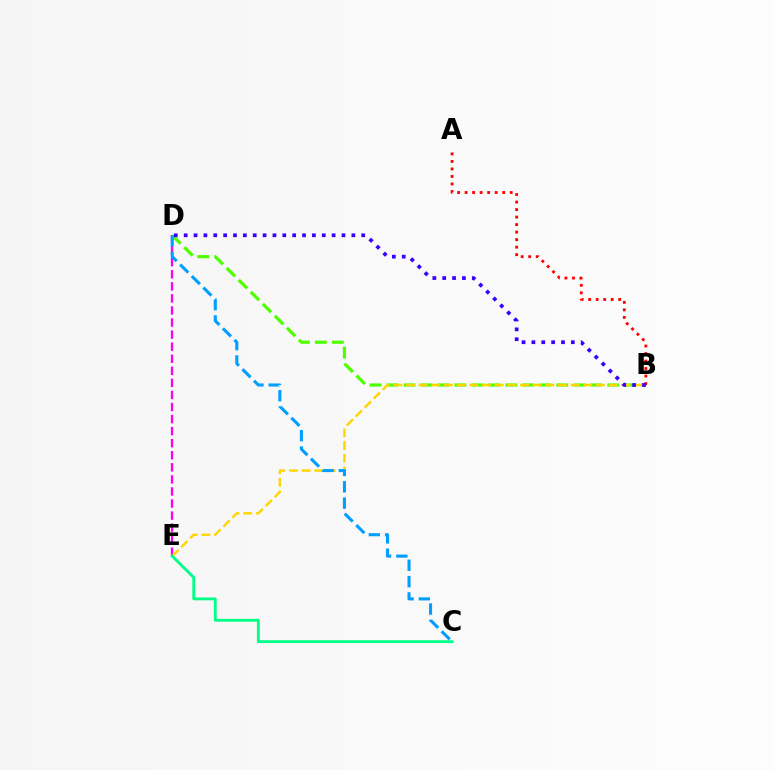{('D', 'E'): [{'color': '#ff00ed', 'line_style': 'dashed', 'thickness': 1.64}], ('B', 'D'): [{'color': '#4fff00', 'line_style': 'dashed', 'thickness': 2.31}, {'color': '#3700ff', 'line_style': 'dotted', 'thickness': 2.68}], ('B', 'E'): [{'color': '#ffd500', 'line_style': 'dashed', 'thickness': 1.72}], ('C', 'E'): [{'color': '#00ff86', 'line_style': 'solid', 'thickness': 2.05}], ('A', 'B'): [{'color': '#ff0000', 'line_style': 'dotted', 'thickness': 2.04}], ('C', 'D'): [{'color': '#009eff', 'line_style': 'dashed', 'thickness': 2.22}]}